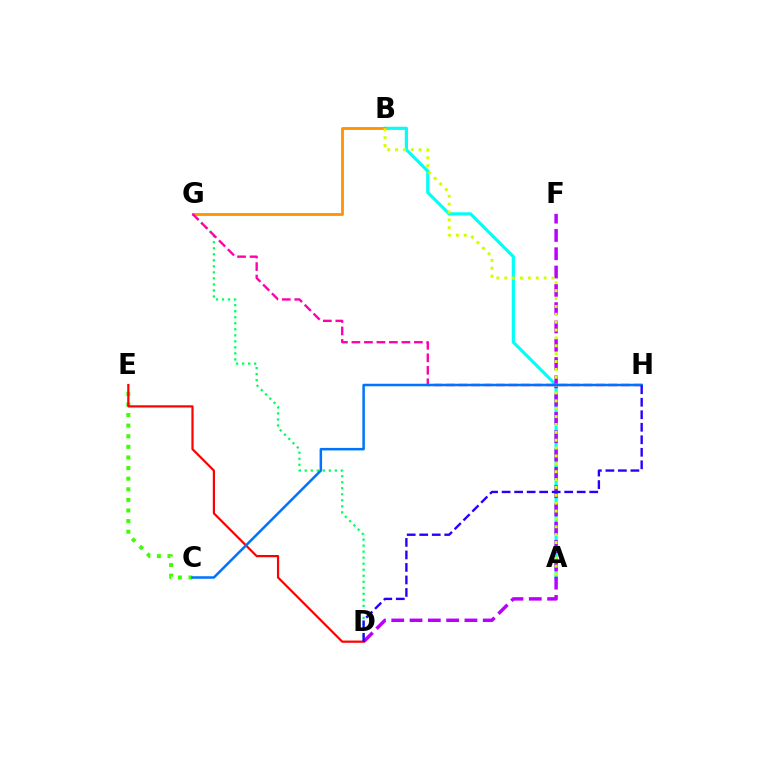{('D', 'G'): [{'color': '#00ff5c', 'line_style': 'dotted', 'thickness': 1.64}], ('A', 'B'): [{'color': '#00fff6', 'line_style': 'solid', 'thickness': 2.3}, {'color': '#d1ff00', 'line_style': 'dotted', 'thickness': 2.14}], ('D', 'F'): [{'color': '#b900ff', 'line_style': 'dashed', 'thickness': 2.49}], ('B', 'G'): [{'color': '#ff9400', 'line_style': 'solid', 'thickness': 2.05}], ('G', 'H'): [{'color': '#ff00ac', 'line_style': 'dashed', 'thickness': 1.7}], ('C', 'E'): [{'color': '#3dff00', 'line_style': 'dotted', 'thickness': 2.88}], ('D', 'E'): [{'color': '#ff0000', 'line_style': 'solid', 'thickness': 1.59}], ('C', 'H'): [{'color': '#0074ff', 'line_style': 'solid', 'thickness': 1.81}], ('D', 'H'): [{'color': '#2500ff', 'line_style': 'dashed', 'thickness': 1.7}]}